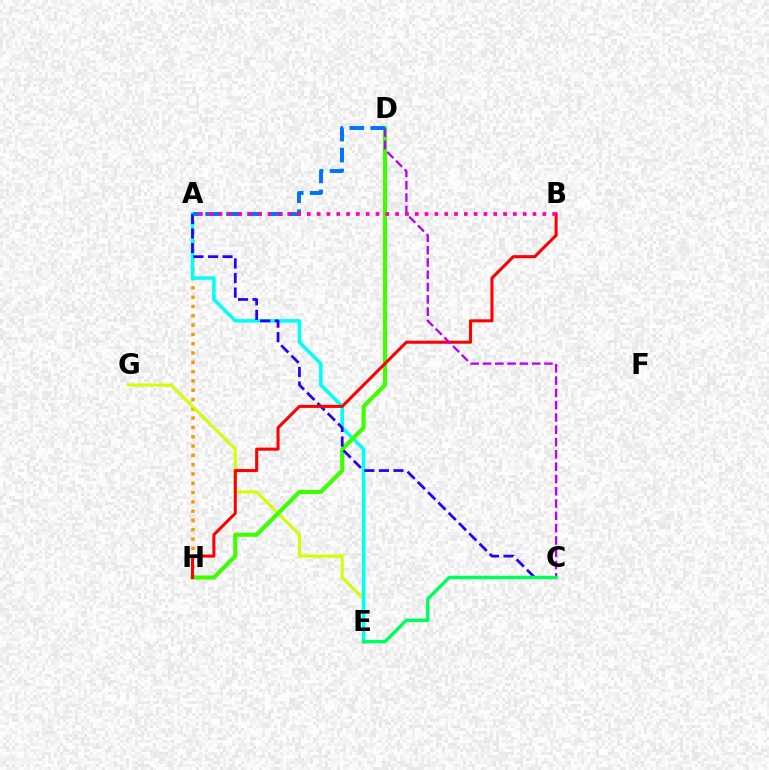{('A', 'H'): [{'color': '#ff9400', 'line_style': 'dotted', 'thickness': 2.53}], ('E', 'G'): [{'color': '#d1ff00', 'line_style': 'solid', 'thickness': 2.16}], ('A', 'E'): [{'color': '#00fff6', 'line_style': 'solid', 'thickness': 2.53}], ('D', 'H'): [{'color': '#3dff00', 'line_style': 'solid', 'thickness': 2.97}], ('A', 'C'): [{'color': '#2500ff', 'line_style': 'dashed', 'thickness': 1.98}], ('B', 'H'): [{'color': '#ff0000', 'line_style': 'solid', 'thickness': 2.19}], ('C', 'D'): [{'color': '#b900ff', 'line_style': 'dashed', 'thickness': 1.67}], ('C', 'E'): [{'color': '#00ff5c', 'line_style': 'solid', 'thickness': 2.48}], ('A', 'D'): [{'color': '#0074ff', 'line_style': 'dashed', 'thickness': 2.84}], ('A', 'B'): [{'color': '#ff00ac', 'line_style': 'dotted', 'thickness': 2.67}]}